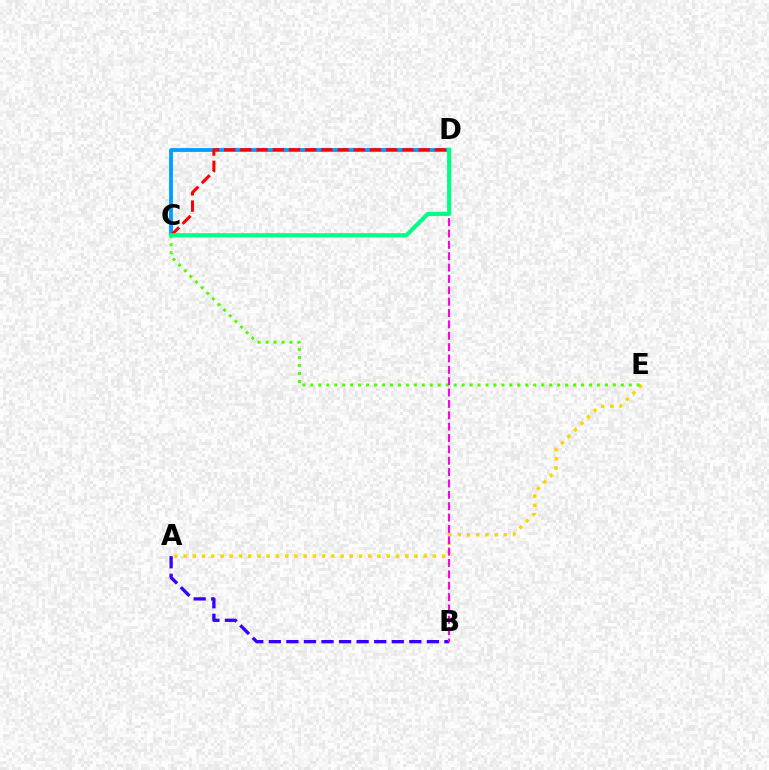{('A', 'E'): [{'color': '#ffd500', 'line_style': 'dotted', 'thickness': 2.51}], ('A', 'B'): [{'color': '#3700ff', 'line_style': 'dashed', 'thickness': 2.39}], ('C', 'D'): [{'color': '#009eff', 'line_style': 'solid', 'thickness': 2.74}, {'color': '#ff0000', 'line_style': 'dashed', 'thickness': 2.2}, {'color': '#00ff86', 'line_style': 'solid', 'thickness': 3.0}], ('C', 'E'): [{'color': '#4fff00', 'line_style': 'dotted', 'thickness': 2.16}], ('B', 'D'): [{'color': '#ff00ed', 'line_style': 'dashed', 'thickness': 1.54}]}